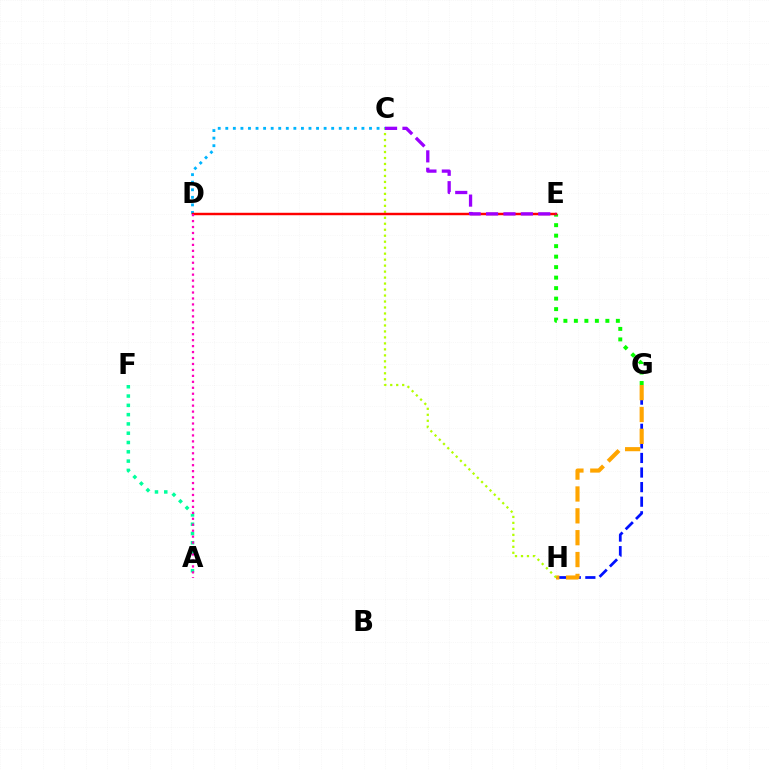{('A', 'F'): [{'color': '#00ff9d', 'line_style': 'dotted', 'thickness': 2.52}], ('G', 'H'): [{'color': '#0010ff', 'line_style': 'dashed', 'thickness': 1.98}, {'color': '#ffa500', 'line_style': 'dashed', 'thickness': 2.97}], ('C', 'D'): [{'color': '#00b5ff', 'line_style': 'dotted', 'thickness': 2.05}], ('E', 'G'): [{'color': '#08ff00', 'line_style': 'dotted', 'thickness': 2.85}], ('C', 'H'): [{'color': '#b3ff00', 'line_style': 'dotted', 'thickness': 1.62}], ('D', 'E'): [{'color': '#ff0000', 'line_style': 'solid', 'thickness': 1.76}], ('A', 'D'): [{'color': '#ff00bd', 'line_style': 'dotted', 'thickness': 1.62}], ('C', 'E'): [{'color': '#9b00ff', 'line_style': 'dashed', 'thickness': 2.36}]}